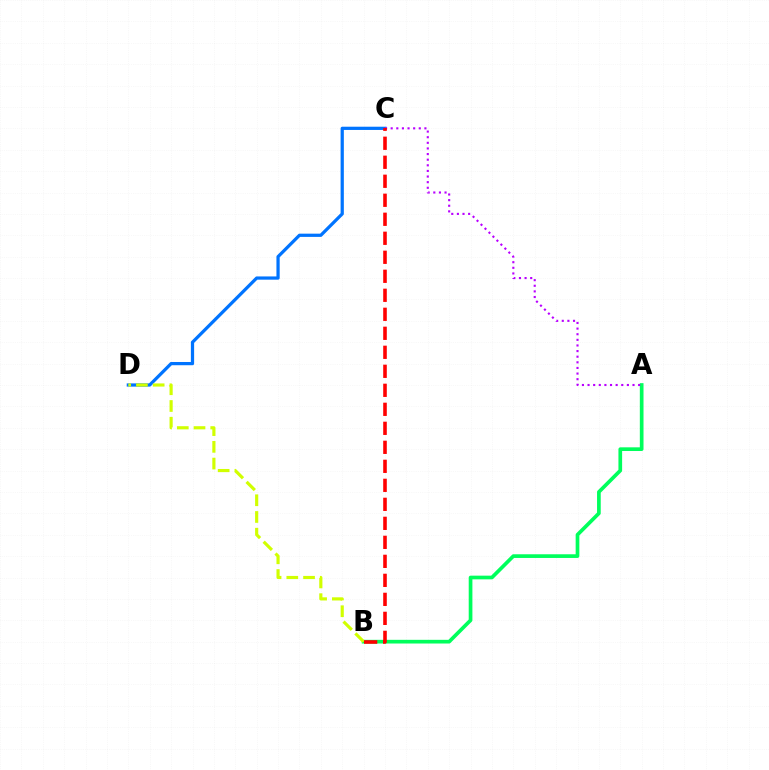{('C', 'D'): [{'color': '#0074ff', 'line_style': 'solid', 'thickness': 2.33}], ('A', 'B'): [{'color': '#00ff5c', 'line_style': 'solid', 'thickness': 2.66}], ('B', 'D'): [{'color': '#d1ff00', 'line_style': 'dashed', 'thickness': 2.27}], ('A', 'C'): [{'color': '#b900ff', 'line_style': 'dotted', 'thickness': 1.53}], ('B', 'C'): [{'color': '#ff0000', 'line_style': 'dashed', 'thickness': 2.58}]}